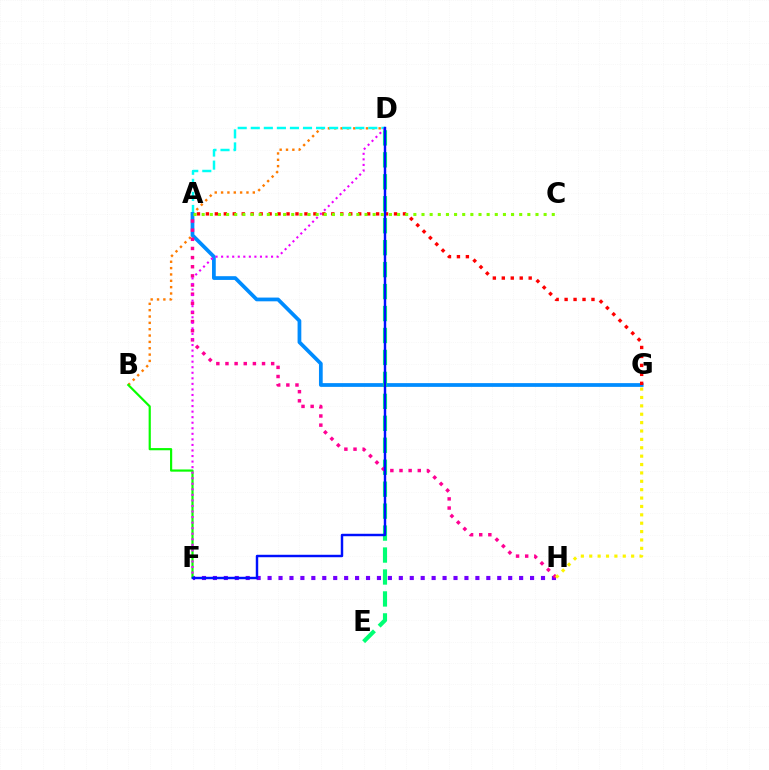{('F', 'H'): [{'color': '#7200ff', 'line_style': 'dotted', 'thickness': 2.97}], ('B', 'D'): [{'color': '#ff7c00', 'line_style': 'dotted', 'thickness': 1.72}], ('A', 'D'): [{'color': '#00fff6', 'line_style': 'dashed', 'thickness': 1.77}], ('A', 'G'): [{'color': '#008cff', 'line_style': 'solid', 'thickness': 2.69}, {'color': '#ff0000', 'line_style': 'dotted', 'thickness': 2.43}], ('D', 'E'): [{'color': '#00ff74', 'line_style': 'dashed', 'thickness': 2.98}], ('A', 'H'): [{'color': '#ff0094', 'line_style': 'dotted', 'thickness': 2.48}], ('B', 'F'): [{'color': '#08ff00', 'line_style': 'solid', 'thickness': 1.57}], ('G', 'H'): [{'color': '#fcf500', 'line_style': 'dotted', 'thickness': 2.28}], ('D', 'F'): [{'color': '#ee00ff', 'line_style': 'dotted', 'thickness': 1.51}, {'color': '#0010ff', 'line_style': 'solid', 'thickness': 1.76}], ('A', 'C'): [{'color': '#84ff00', 'line_style': 'dotted', 'thickness': 2.21}]}